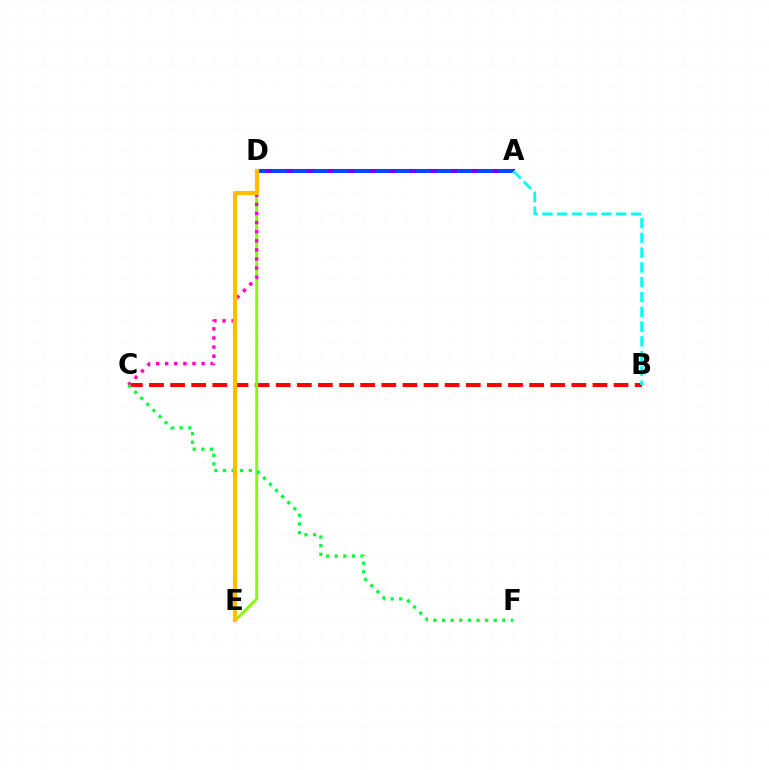{('B', 'C'): [{'color': '#ff0000', 'line_style': 'dashed', 'thickness': 2.87}], ('A', 'D'): [{'color': '#7200ff', 'line_style': 'solid', 'thickness': 2.9}, {'color': '#004bff', 'line_style': 'dashed', 'thickness': 2.8}], ('D', 'E'): [{'color': '#84ff00', 'line_style': 'solid', 'thickness': 2.1}, {'color': '#ffbd00', 'line_style': 'solid', 'thickness': 2.98}], ('C', 'D'): [{'color': '#ff00cf', 'line_style': 'dotted', 'thickness': 2.47}], ('A', 'B'): [{'color': '#00fff6', 'line_style': 'dashed', 'thickness': 2.01}], ('C', 'F'): [{'color': '#00ff39', 'line_style': 'dotted', 'thickness': 2.34}]}